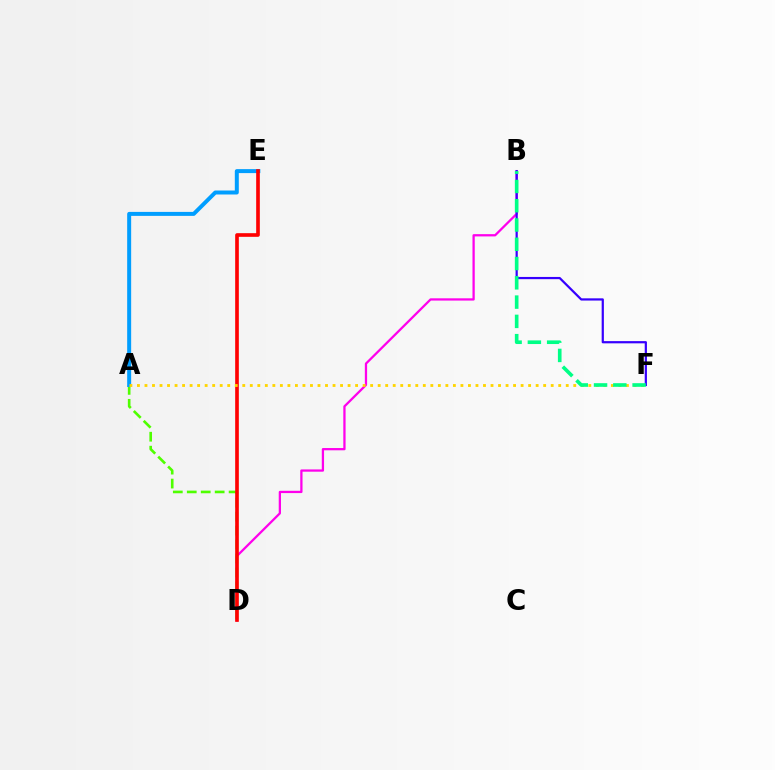{('B', 'D'): [{'color': '#ff00ed', 'line_style': 'solid', 'thickness': 1.63}], ('A', 'D'): [{'color': '#4fff00', 'line_style': 'dashed', 'thickness': 1.9}], ('A', 'E'): [{'color': '#009eff', 'line_style': 'solid', 'thickness': 2.87}], ('D', 'E'): [{'color': '#ff0000', 'line_style': 'solid', 'thickness': 2.63}], ('A', 'F'): [{'color': '#ffd500', 'line_style': 'dotted', 'thickness': 2.04}], ('B', 'F'): [{'color': '#3700ff', 'line_style': 'solid', 'thickness': 1.6}, {'color': '#00ff86', 'line_style': 'dashed', 'thickness': 2.62}]}